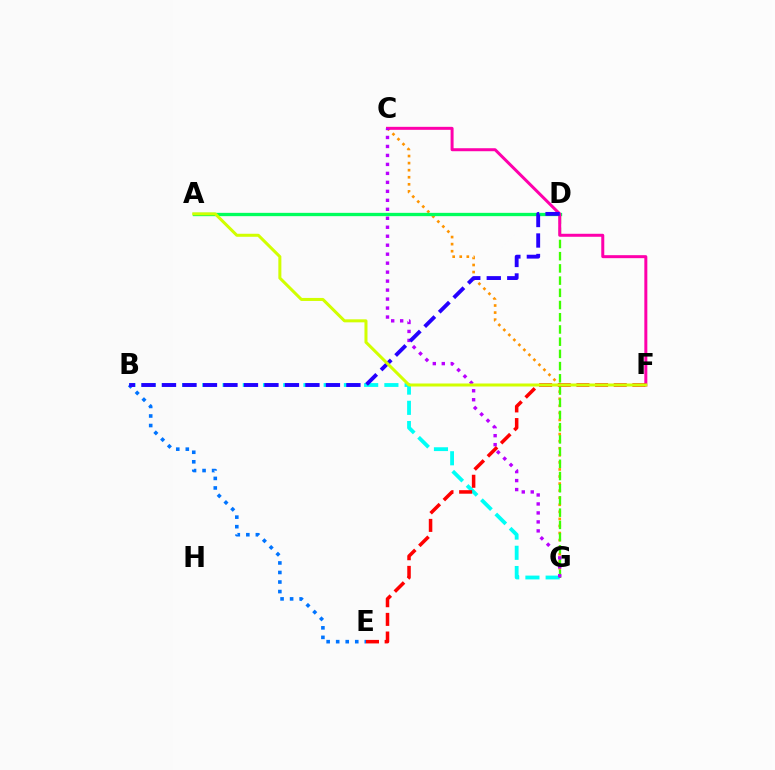{('C', 'G'): [{'color': '#ff9400', 'line_style': 'dotted', 'thickness': 1.92}, {'color': '#b900ff', 'line_style': 'dotted', 'thickness': 2.44}], ('A', 'D'): [{'color': '#00ff5c', 'line_style': 'solid', 'thickness': 2.38}], ('B', 'G'): [{'color': '#00fff6', 'line_style': 'dashed', 'thickness': 2.75}], ('D', 'G'): [{'color': '#3dff00', 'line_style': 'dashed', 'thickness': 1.66}], ('B', 'E'): [{'color': '#0074ff', 'line_style': 'dotted', 'thickness': 2.59}], ('C', 'F'): [{'color': '#ff00ac', 'line_style': 'solid', 'thickness': 2.15}], ('B', 'D'): [{'color': '#2500ff', 'line_style': 'dashed', 'thickness': 2.78}], ('E', 'F'): [{'color': '#ff0000', 'line_style': 'dashed', 'thickness': 2.53}], ('A', 'F'): [{'color': '#d1ff00', 'line_style': 'solid', 'thickness': 2.17}]}